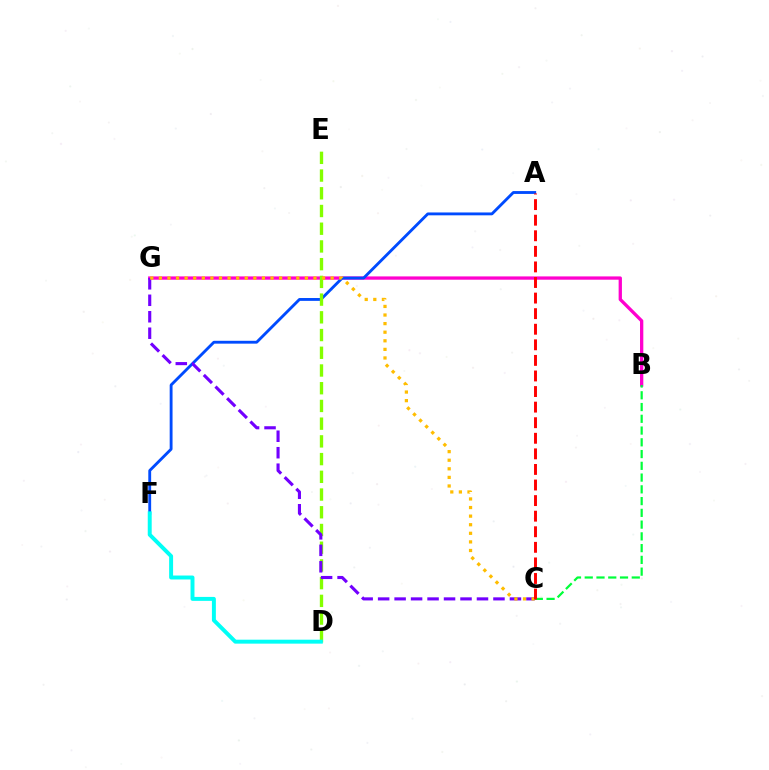{('B', 'G'): [{'color': '#ff00cf', 'line_style': 'solid', 'thickness': 2.37}], ('A', 'F'): [{'color': '#004bff', 'line_style': 'solid', 'thickness': 2.05}], ('D', 'E'): [{'color': '#84ff00', 'line_style': 'dashed', 'thickness': 2.41}], ('C', 'G'): [{'color': '#7200ff', 'line_style': 'dashed', 'thickness': 2.24}, {'color': '#ffbd00', 'line_style': 'dotted', 'thickness': 2.33}], ('B', 'C'): [{'color': '#00ff39', 'line_style': 'dashed', 'thickness': 1.6}], ('D', 'F'): [{'color': '#00fff6', 'line_style': 'solid', 'thickness': 2.84}], ('A', 'C'): [{'color': '#ff0000', 'line_style': 'dashed', 'thickness': 2.12}]}